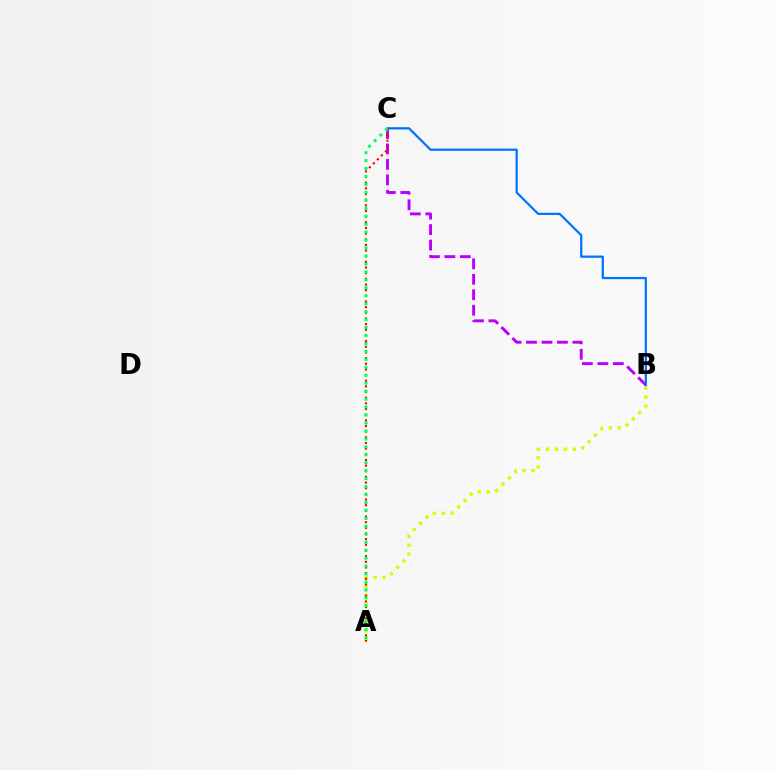{('B', 'C'): [{'color': '#b900ff', 'line_style': 'dashed', 'thickness': 2.1}, {'color': '#0074ff', 'line_style': 'solid', 'thickness': 1.62}], ('A', 'B'): [{'color': '#d1ff00', 'line_style': 'dotted', 'thickness': 2.43}], ('A', 'C'): [{'color': '#ff0000', 'line_style': 'dotted', 'thickness': 1.54}, {'color': '#00ff5c', 'line_style': 'dotted', 'thickness': 2.16}]}